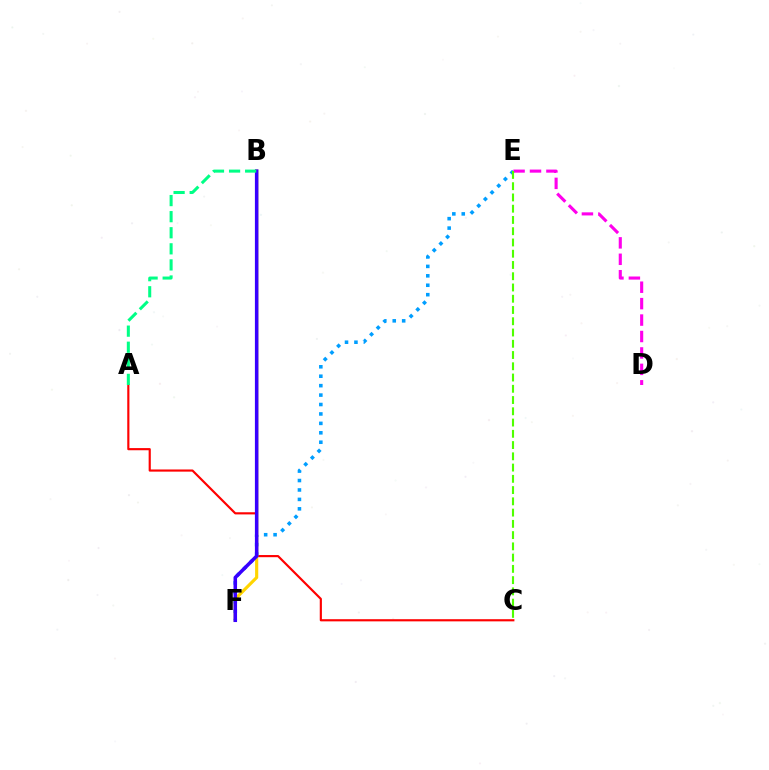{('A', 'C'): [{'color': '#ff0000', 'line_style': 'solid', 'thickness': 1.55}], ('E', 'F'): [{'color': '#009eff', 'line_style': 'dotted', 'thickness': 2.56}], ('D', 'E'): [{'color': '#ff00ed', 'line_style': 'dashed', 'thickness': 2.23}], ('B', 'F'): [{'color': '#ffd500', 'line_style': 'solid', 'thickness': 2.27}, {'color': '#3700ff', 'line_style': 'solid', 'thickness': 2.54}], ('C', 'E'): [{'color': '#4fff00', 'line_style': 'dashed', 'thickness': 1.53}], ('A', 'B'): [{'color': '#00ff86', 'line_style': 'dashed', 'thickness': 2.18}]}